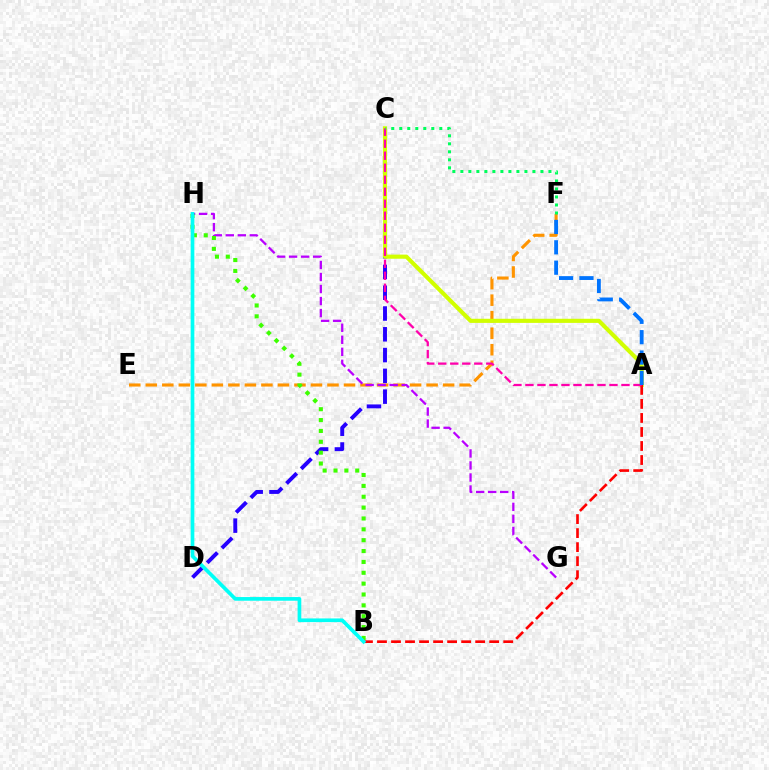{('E', 'F'): [{'color': '#ff9400', 'line_style': 'dashed', 'thickness': 2.24}], ('C', 'D'): [{'color': '#2500ff', 'line_style': 'dashed', 'thickness': 2.82}], ('A', 'C'): [{'color': '#d1ff00', 'line_style': 'solid', 'thickness': 2.97}, {'color': '#ff00ac', 'line_style': 'dashed', 'thickness': 1.63}], ('A', 'B'): [{'color': '#ff0000', 'line_style': 'dashed', 'thickness': 1.91}], ('G', 'H'): [{'color': '#b900ff', 'line_style': 'dashed', 'thickness': 1.63}], ('B', 'H'): [{'color': '#3dff00', 'line_style': 'dotted', 'thickness': 2.95}, {'color': '#00fff6', 'line_style': 'solid', 'thickness': 2.65}], ('C', 'F'): [{'color': '#00ff5c', 'line_style': 'dotted', 'thickness': 2.18}], ('A', 'F'): [{'color': '#0074ff', 'line_style': 'dashed', 'thickness': 2.77}]}